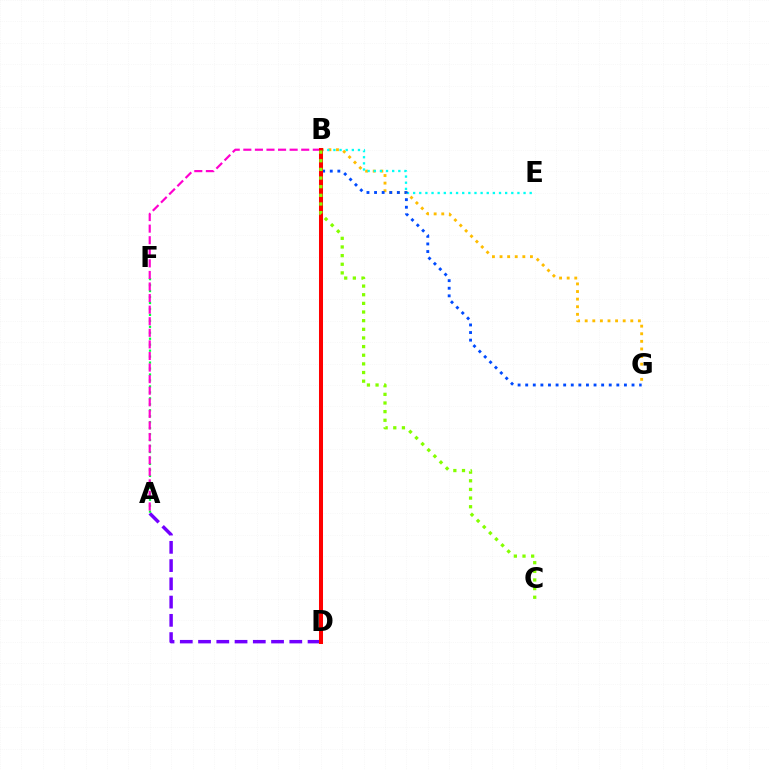{('B', 'G'): [{'color': '#ffbd00', 'line_style': 'dotted', 'thickness': 2.06}, {'color': '#004bff', 'line_style': 'dotted', 'thickness': 2.06}], ('A', 'D'): [{'color': '#7200ff', 'line_style': 'dashed', 'thickness': 2.48}], ('B', 'E'): [{'color': '#00fff6', 'line_style': 'dotted', 'thickness': 1.67}], ('A', 'F'): [{'color': '#00ff39', 'line_style': 'dotted', 'thickness': 1.62}], ('A', 'B'): [{'color': '#ff00cf', 'line_style': 'dashed', 'thickness': 1.57}], ('B', 'D'): [{'color': '#ff0000', 'line_style': 'solid', 'thickness': 2.9}], ('B', 'C'): [{'color': '#84ff00', 'line_style': 'dotted', 'thickness': 2.35}]}